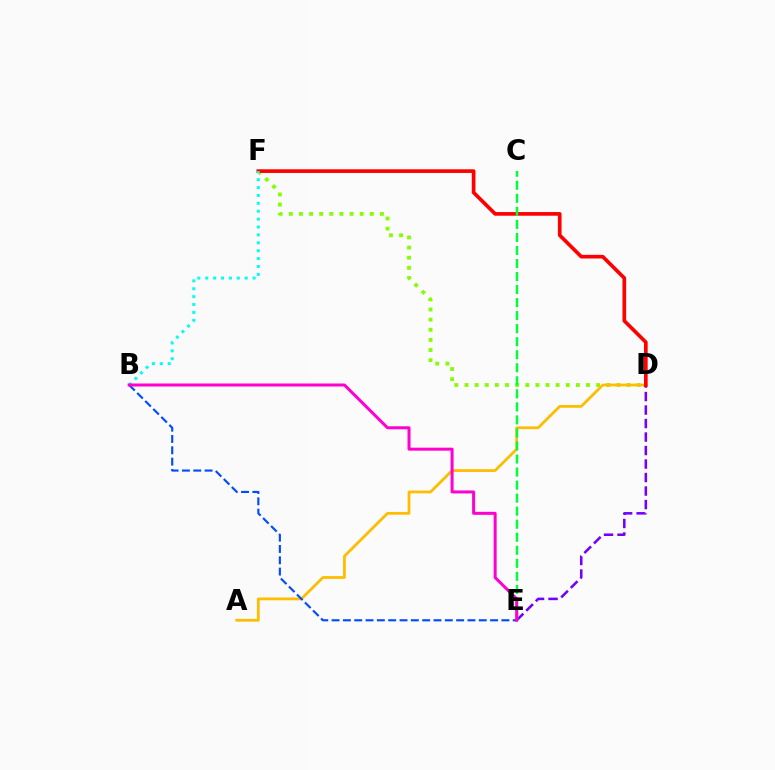{('D', 'F'): [{'color': '#84ff00', 'line_style': 'dotted', 'thickness': 2.75}, {'color': '#ff0000', 'line_style': 'solid', 'thickness': 2.64}], ('A', 'D'): [{'color': '#ffbd00', 'line_style': 'solid', 'thickness': 2.0}], ('D', 'E'): [{'color': '#7200ff', 'line_style': 'dashed', 'thickness': 1.83}], ('C', 'E'): [{'color': '#00ff39', 'line_style': 'dashed', 'thickness': 1.77}], ('B', 'E'): [{'color': '#004bff', 'line_style': 'dashed', 'thickness': 1.54}, {'color': '#ff00cf', 'line_style': 'solid', 'thickness': 2.16}], ('B', 'F'): [{'color': '#00fff6', 'line_style': 'dotted', 'thickness': 2.14}]}